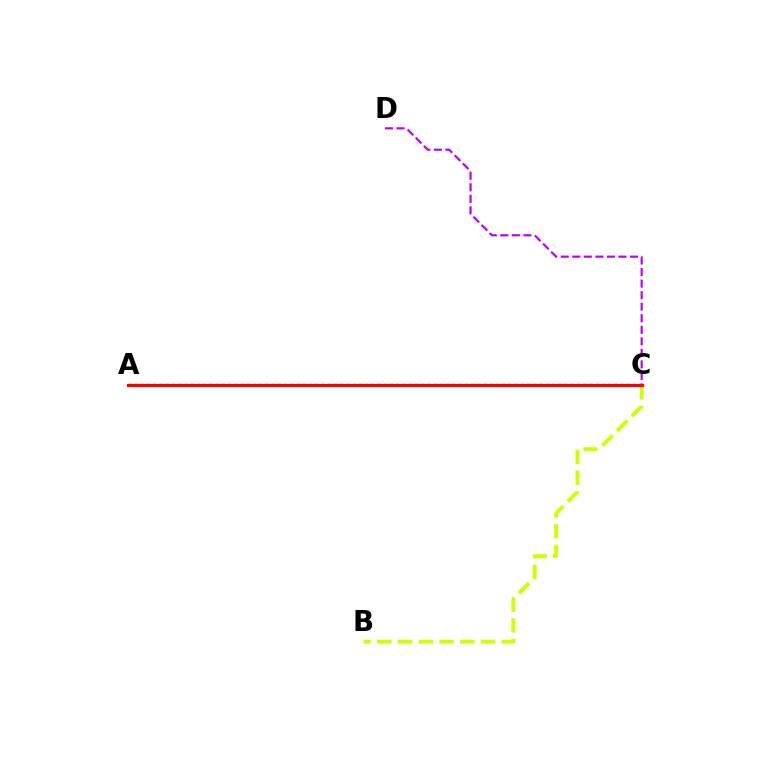{('B', 'C'): [{'color': '#d1ff00', 'line_style': 'dashed', 'thickness': 2.82}], ('C', 'D'): [{'color': '#b900ff', 'line_style': 'dashed', 'thickness': 1.57}], ('A', 'C'): [{'color': '#00ff5c', 'line_style': 'solid', 'thickness': 1.83}, {'color': '#0074ff', 'line_style': 'dotted', 'thickness': 1.69}, {'color': '#ff0000', 'line_style': 'solid', 'thickness': 2.32}]}